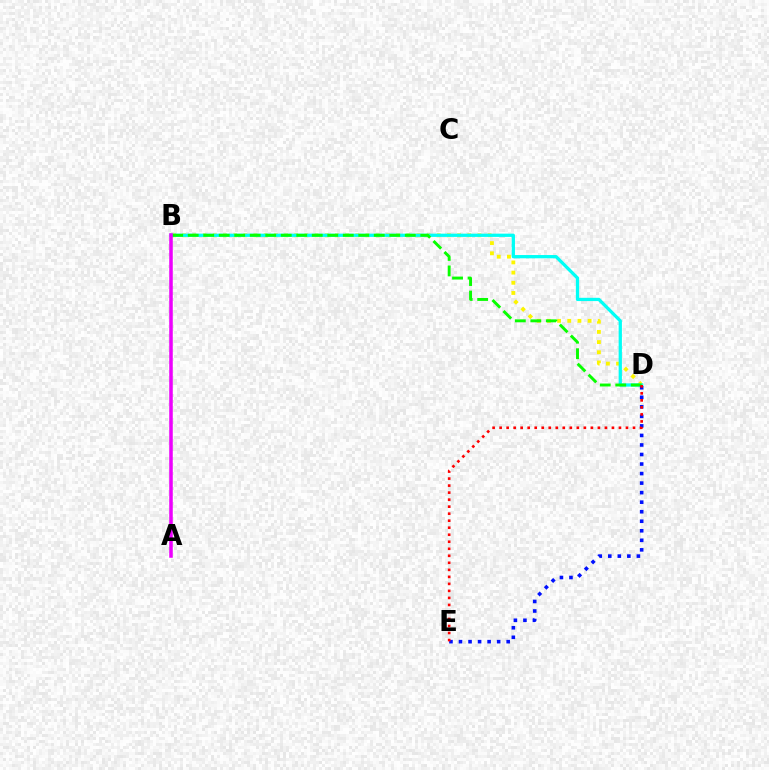{('B', 'D'): [{'color': '#fcf500', 'line_style': 'dotted', 'thickness': 2.77}, {'color': '#00fff6', 'line_style': 'solid', 'thickness': 2.35}, {'color': '#08ff00', 'line_style': 'dashed', 'thickness': 2.11}], ('D', 'E'): [{'color': '#0010ff', 'line_style': 'dotted', 'thickness': 2.59}, {'color': '#ff0000', 'line_style': 'dotted', 'thickness': 1.91}], ('A', 'B'): [{'color': '#ee00ff', 'line_style': 'solid', 'thickness': 2.55}]}